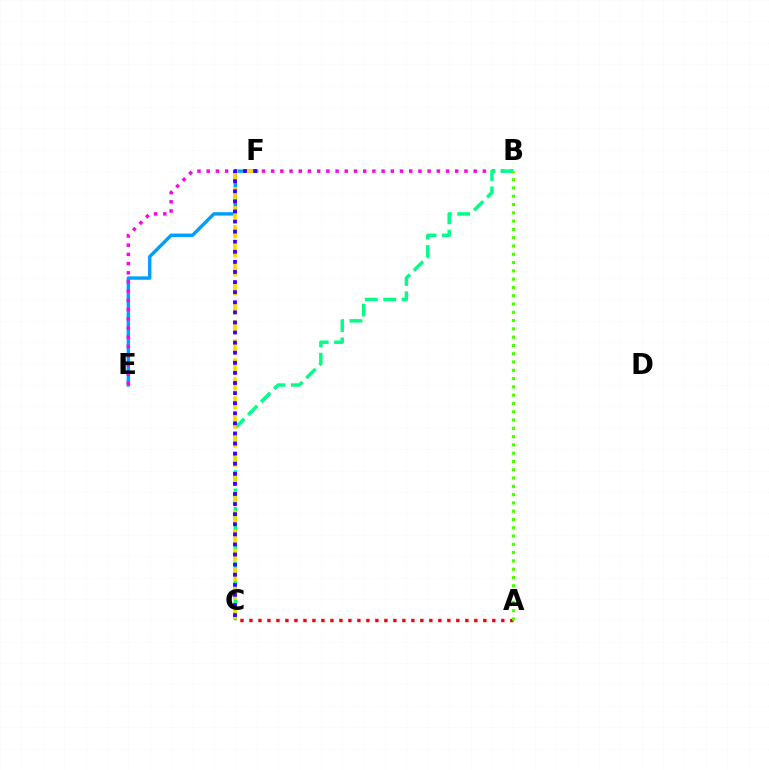{('E', 'F'): [{'color': '#009eff', 'line_style': 'solid', 'thickness': 2.45}], ('B', 'E'): [{'color': '#ff00ed', 'line_style': 'dotted', 'thickness': 2.5}], ('A', 'C'): [{'color': '#ff0000', 'line_style': 'dotted', 'thickness': 2.44}], ('B', 'C'): [{'color': '#00ff86', 'line_style': 'dashed', 'thickness': 2.5}], ('C', 'F'): [{'color': '#ffd500', 'line_style': 'dashed', 'thickness': 2.58}, {'color': '#3700ff', 'line_style': 'dotted', 'thickness': 2.74}], ('A', 'B'): [{'color': '#4fff00', 'line_style': 'dotted', 'thickness': 2.25}]}